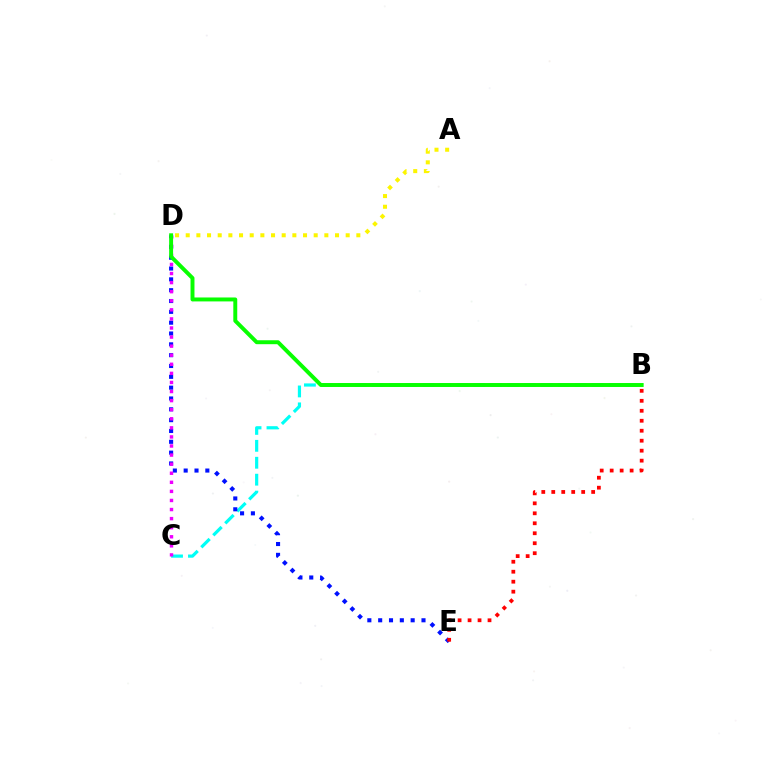{('B', 'C'): [{'color': '#00fff6', 'line_style': 'dashed', 'thickness': 2.3}], ('D', 'E'): [{'color': '#0010ff', 'line_style': 'dotted', 'thickness': 2.94}], ('A', 'D'): [{'color': '#fcf500', 'line_style': 'dotted', 'thickness': 2.9}], ('C', 'D'): [{'color': '#ee00ff', 'line_style': 'dotted', 'thickness': 2.47}], ('B', 'E'): [{'color': '#ff0000', 'line_style': 'dotted', 'thickness': 2.71}], ('B', 'D'): [{'color': '#08ff00', 'line_style': 'solid', 'thickness': 2.84}]}